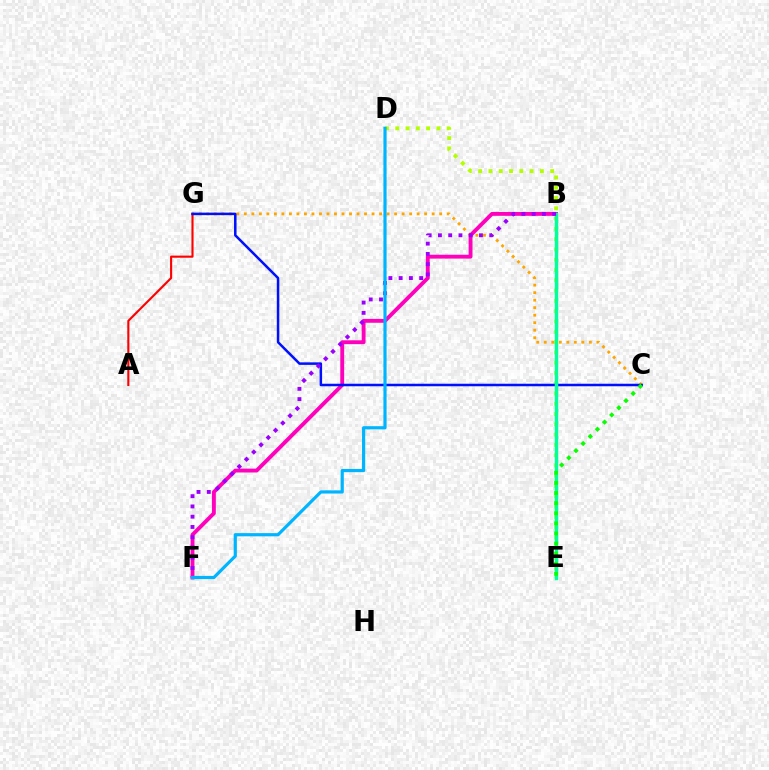{('C', 'G'): [{'color': '#ffa500', 'line_style': 'dotted', 'thickness': 2.04}, {'color': '#0010ff', 'line_style': 'solid', 'thickness': 1.81}], ('B', 'F'): [{'color': '#ff00bd', 'line_style': 'solid', 'thickness': 2.78}, {'color': '#9b00ff', 'line_style': 'dotted', 'thickness': 2.79}], ('A', 'G'): [{'color': '#ff0000', 'line_style': 'solid', 'thickness': 1.52}], ('D', 'E'): [{'color': '#b3ff00', 'line_style': 'dotted', 'thickness': 2.8}], ('B', 'E'): [{'color': '#00ff9d', 'line_style': 'solid', 'thickness': 2.49}], ('C', 'E'): [{'color': '#08ff00', 'line_style': 'dotted', 'thickness': 2.75}], ('D', 'F'): [{'color': '#00b5ff', 'line_style': 'solid', 'thickness': 2.29}]}